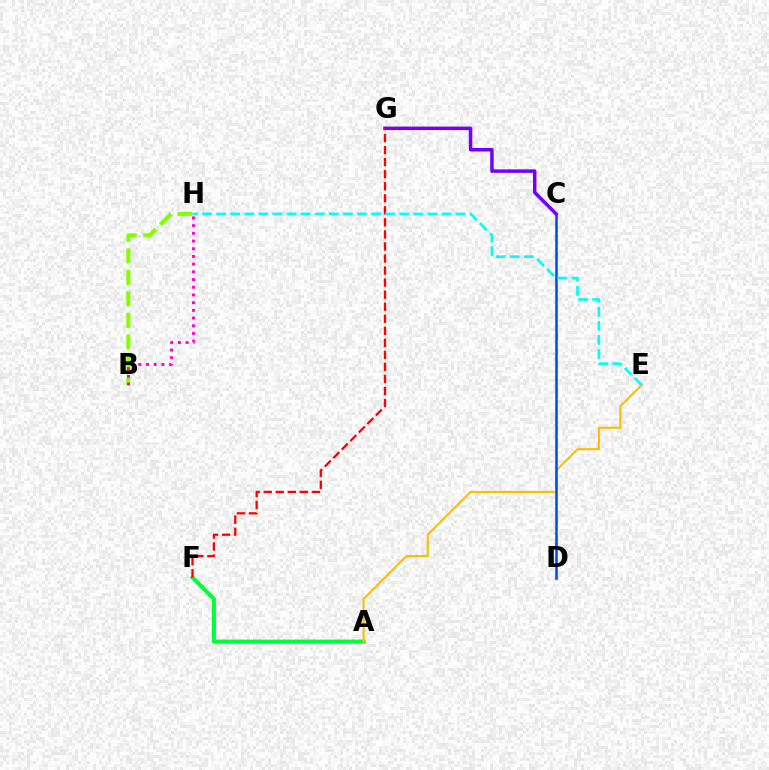{('A', 'F'): [{'color': '#00ff39', 'line_style': 'solid', 'thickness': 2.95}], ('A', 'E'): [{'color': '#ffbd00', 'line_style': 'solid', 'thickness': 1.52}], ('C', 'D'): [{'color': '#004bff', 'line_style': 'solid', 'thickness': 1.85}], ('C', 'G'): [{'color': '#7200ff', 'line_style': 'solid', 'thickness': 2.51}], ('F', 'G'): [{'color': '#ff0000', 'line_style': 'dashed', 'thickness': 1.64}], ('B', 'H'): [{'color': '#84ff00', 'line_style': 'dashed', 'thickness': 2.92}, {'color': '#ff00cf', 'line_style': 'dotted', 'thickness': 2.09}], ('E', 'H'): [{'color': '#00fff6', 'line_style': 'dashed', 'thickness': 1.91}]}